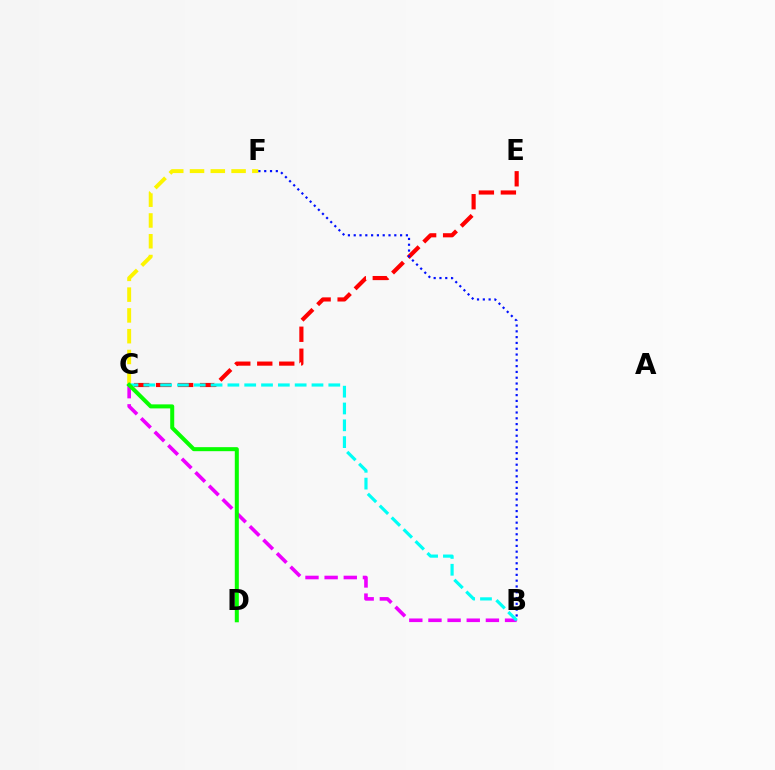{('C', 'F'): [{'color': '#fcf500', 'line_style': 'dashed', 'thickness': 2.82}], ('C', 'E'): [{'color': '#ff0000', 'line_style': 'dashed', 'thickness': 2.99}], ('B', 'C'): [{'color': '#ee00ff', 'line_style': 'dashed', 'thickness': 2.6}, {'color': '#00fff6', 'line_style': 'dashed', 'thickness': 2.28}], ('B', 'F'): [{'color': '#0010ff', 'line_style': 'dotted', 'thickness': 1.58}], ('C', 'D'): [{'color': '#08ff00', 'line_style': 'solid', 'thickness': 2.9}]}